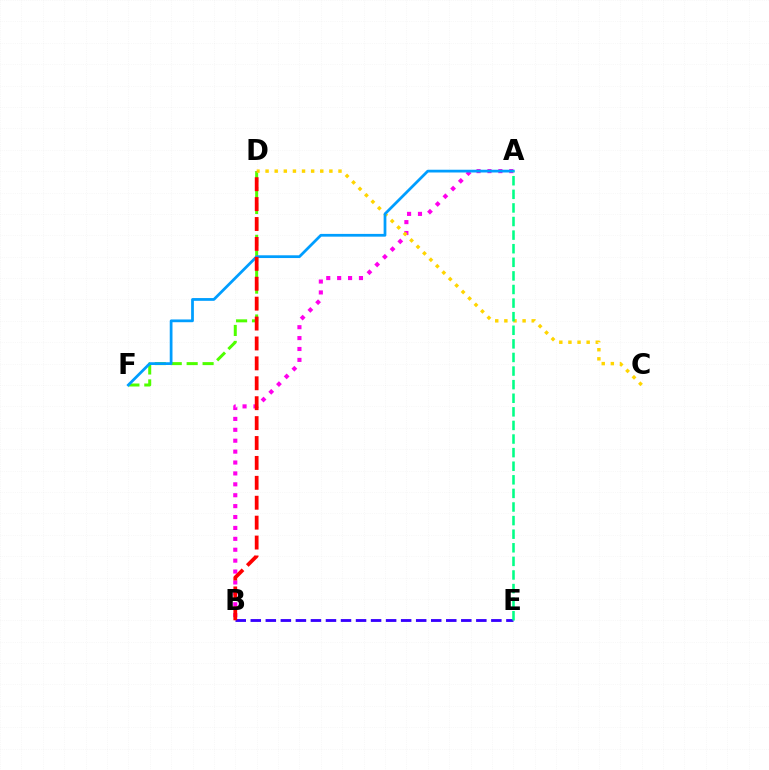{('A', 'B'): [{'color': '#ff00ed', 'line_style': 'dotted', 'thickness': 2.96}], ('B', 'E'): [{'color': '#3700ff', 'line_style': 'dashed', 'thickness': 2.04}], ('D', 'F'): [{'color': '#4fff00', 'line_style': 'dashed', 'thickness': 2.16}], ('C', 'D'): [{'color': '#ffd500', 'line_style': 'dotted', 'thickness': 2.48}], ('A', 'F'): [{'color': '#009eff', 'line_style': 'solid', 'thickness': 1.98}], ('A', 'E'): [{'color': '#00ff86', 'line_style': 'dashed', 'thickness': 1.85}], ('B', 'D'): [{'color': '#ff0000', 'line_style': 'dashed', 'thickness': 2.7}]}